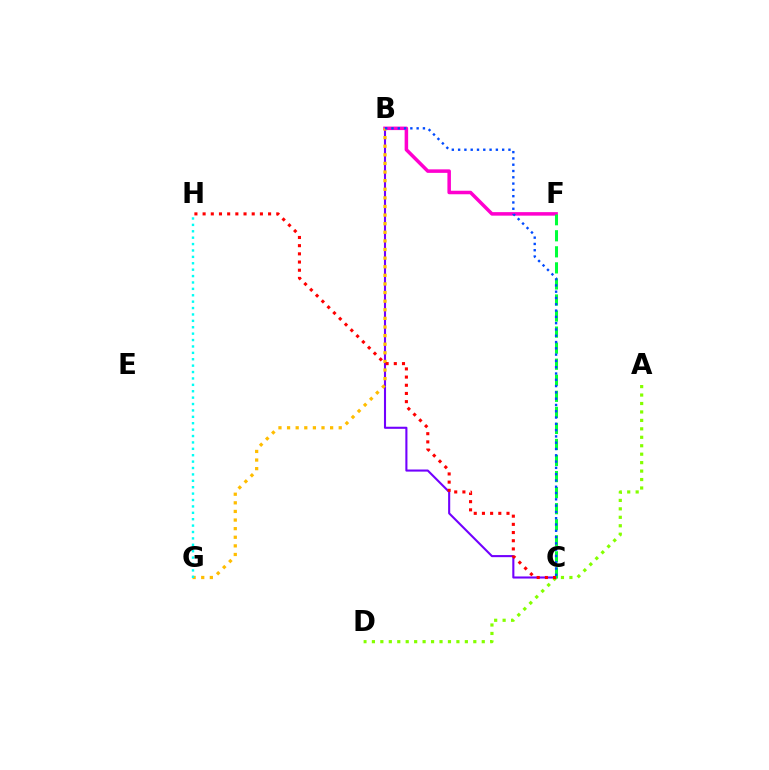{('B', 'C'): [{'color': '#7200ff', 'line_style': 'solid', 'thickness': 1.51}, {'color': '#004bff', 'line_style': 'dotted', 'thickness': 1.71}], ('B', 'F'): [{'color': '#ff00cf', 'line_style': 'solid', 'thickness': 2.53}], ('A', 'D'): [{'color': '#84ff00', 'line_style': 'dotted', 'thickness': 2.3}], ('B', 'G'): [{'color': '#ffbd00', 'line_style': 'dotted', 'thickness': 2.34}], ('C', 'F'): [{'color': '#00ff39', 'line_style': 'dashed', 'thickness': 2.18}], ('G', 'H'): [{'color': '#00fff6', 'line_style': 'dotted', 'thickness': 1.74}], ('C', 'H'): [{'color': '#ff0000', 'line_style': 'dotted', 'thickness': 2.22}]}